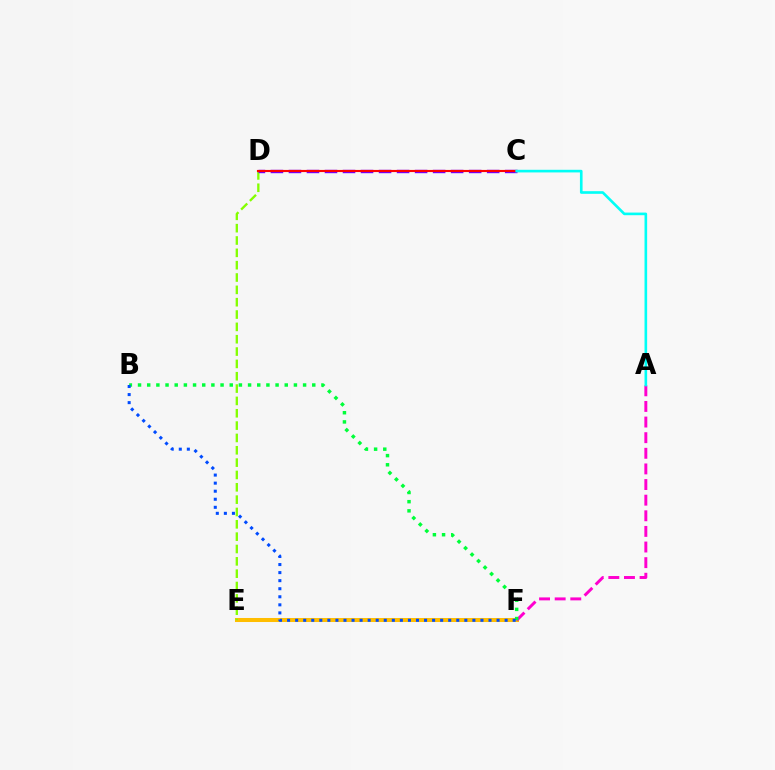{('E', 'F'): [{'color': '#ffbd00', 'line_style': 'solid', 'thickness': 2.9}], ('D', 'E'): [{'color': '#84ff00', 'line_style': 'dashed', 'thickness': 1.68}], ('C', 'D'): [{'color': '#7200ff', 'line_style': 'dashed', 'thickness': 2.45}, {'color': '#ff0000', 'line_style': 'solid', 'thickness': 1.53}], ('A', 'F'): [{'color': '#ff00cf', 'line_style': 'dashed', 'thickness': 2.12}], ('B', 'F'): [{'color': '#00ff39', 'line_style': 'dotted', 'thickness': 2.49}, {'color': '#004bff', 'line_style': 'dotted', 'thickness': 2.19}], ('A', 'C'): [{'color': '#00fff6', 'line_style': 'solid', 'thickness': 1.9}]}